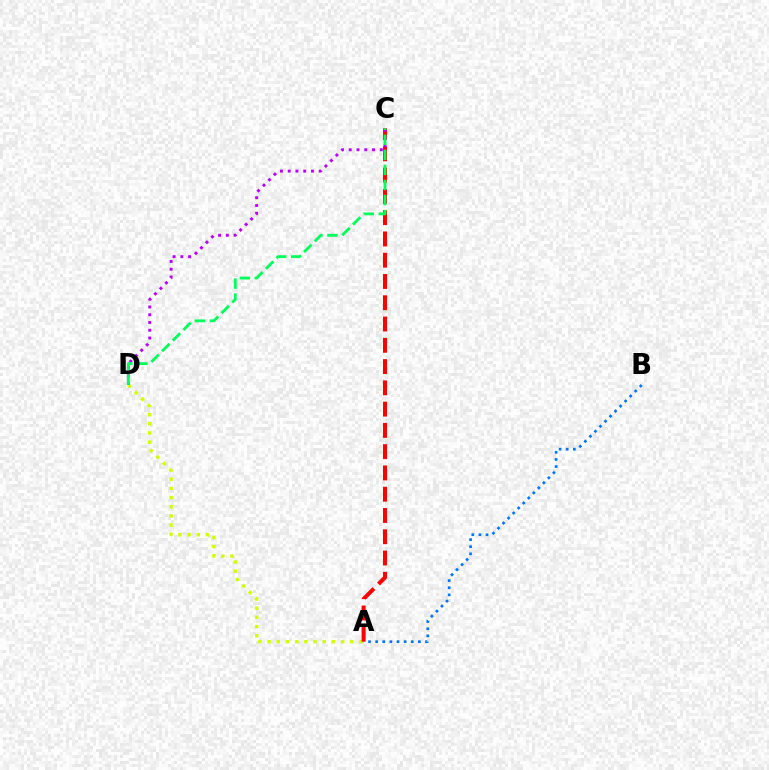{('A', 'D'): [{'color': '#d1ff00', 'line_style': 'dotted', 'thickness': 2.5}], ('A', 'B'): [{'color': '#0074ff', 'line_style': 'dotted', 'thickness': 1.93}], ('A', 'C'): [{'color': '#ff0000', 'line_style': 'dashed', 'thickness': 2.89}], ('C', 'D'): [{'color': '#b900ff', 'line_style': 'dotted', 'thickness': 2.11}, {'color': '#00ff5c', 'line_style': 'dashed', 'thickness': 2.04}]}